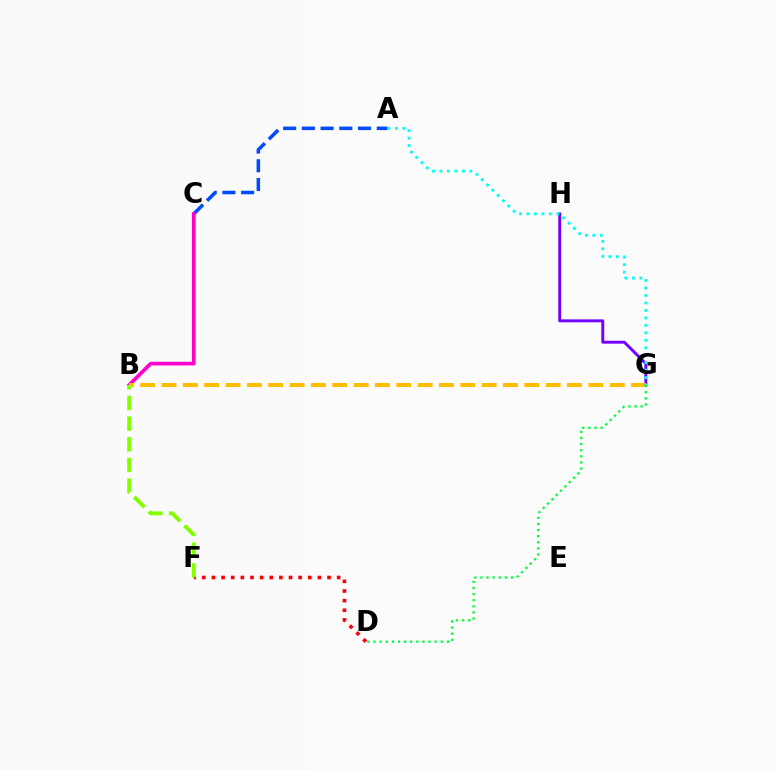{('A', 'C'): [{'color': '#004bff', 'line_style': 'dashed', 'thickness': 2.54}], ('G', 'H'): [{'color': '#7200ff', 'line_style': 'solid', 'thickness': 2.11}], ('B', 'C'): [{'color': '#ff00cf', 'line_style': 'solid', 'thickness': 2.65}], ('B', 'G'): [{'color': '#ffbd00', 'line_style': 'dashed', 'thickness': 2.9}], ('A', 'G'): [{'color': '#00fff6', 'line_style': 'dotted', 'thickness': 2.03}], ('D', 'G'): [{'color': '#00ff39', 'line_style': 'dotted', 'thickness': 1.66}], ('D', 'F'): [{'color': '#ff0000', 'line_style': 'dotted', 'thickness': 2.62}], ('B', 'F'): [{'color': '#84ff00', 'line_style': 'dashed', 'thickness': 2.81}]}